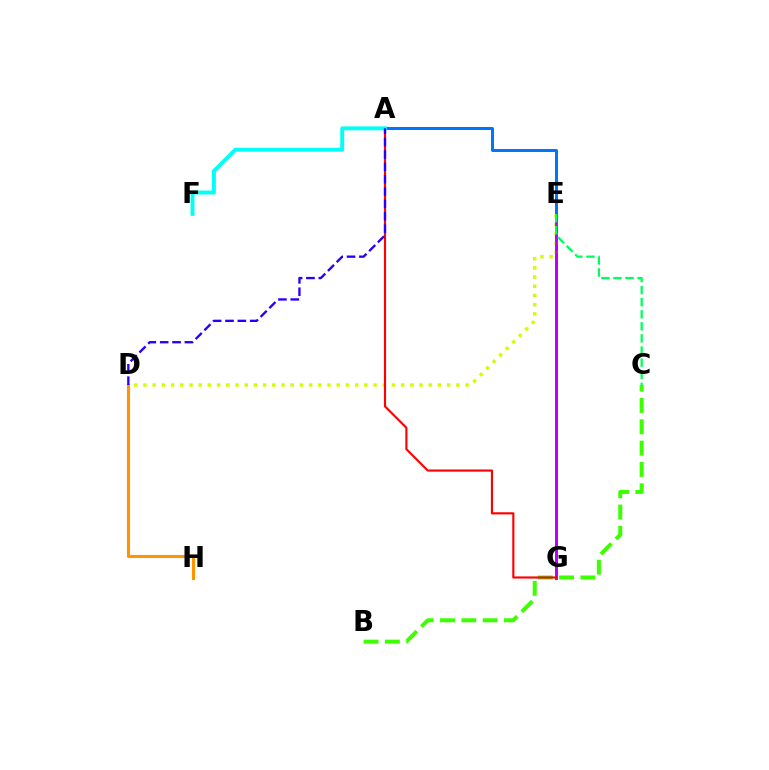{('A', 'E'): [{'color': '#0074ff', 'line_style': 'solid', 'thickness': 2.15}], ('E', 'G'): [{'color': '#ff00ac', 'line_style': 'solid', 'thickness': 2.13}, {'color': '#b900ff', 'line_style': 'solid', 'thickness': 1.92}], ('B', 'C'): [{'color': '#3dff00', 'line_style': 'dashed', 'thickness': 2.9}], ('D', 'E'): [{'color': '#d1ff00', 'line_style': 'dotted', 'thickness': 2.5}], ('D', 'H'): [{'color': '#ff9400', 'line_style': 'solid', 'thickness': 2.23}], ('A', 'G'): [{'color': '#ff0000', 'line_style': 'solid', 'thickness': 1.54}], ('A', 'F'): [{'color': '#00fff6', 'line_style': 'solid', 'thickness': 2.82}], ('C', 'E'): [{'color': '#00ff5c', 'line_style': 'dashed', 'thickness': 1.64}], ('A', 'D'): [{'color': '#2500ff', 'line_style': 'dashed', 'thickness': 1.68}]}